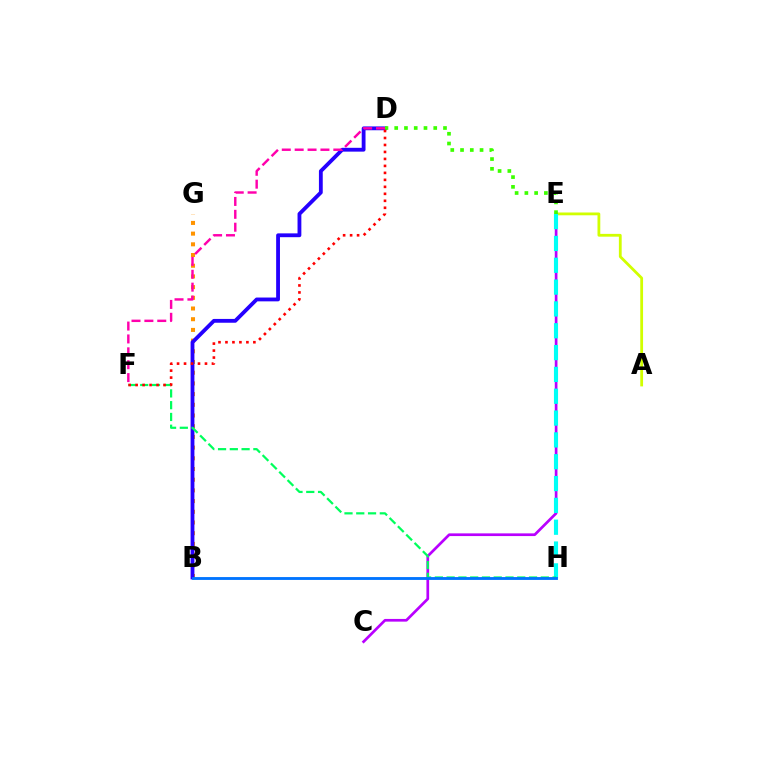{('A', 'E'): [{'color': '#d1ff00', 'line_style': 'solid', 'thickness': 2.01}], ('B', 'G'): [{'color': '#ff9400', 'line_style': 'dotted', 'thickness': 2.91}], ('C', 'E'): [{'color': '#b900ff', 'line_style': 'solid', 'thickness': 1.94}], ('E', 'H'): [{'color': '#00fff6', 'line_style': 'dashed', 'thickness': 2.97}], ('B', 'D'): [{'color': '#2500ff', 'line_style': 'solid', 'thickness': 2.75}], ('F', 'H'): [{'color': '#00ff5c', 'line_style': 'dashed', 'thickness': 1.6}], ('D', 'E'): [{'color': '#3dff00', 'line_style': 'dotted', 'thickness': 2.65}], ('D', 'F'): [{'color': '#ff0000', 'line_style': 'dotted', 'thickness': 1.9}, {'color': '#ff00ac', 'line_style': 'dashed', 'thickness': 1.75}], ('B', 'H'): [{'color': '#0074ff', 'line_style': 'solid', 'thickness': 2.05}]}